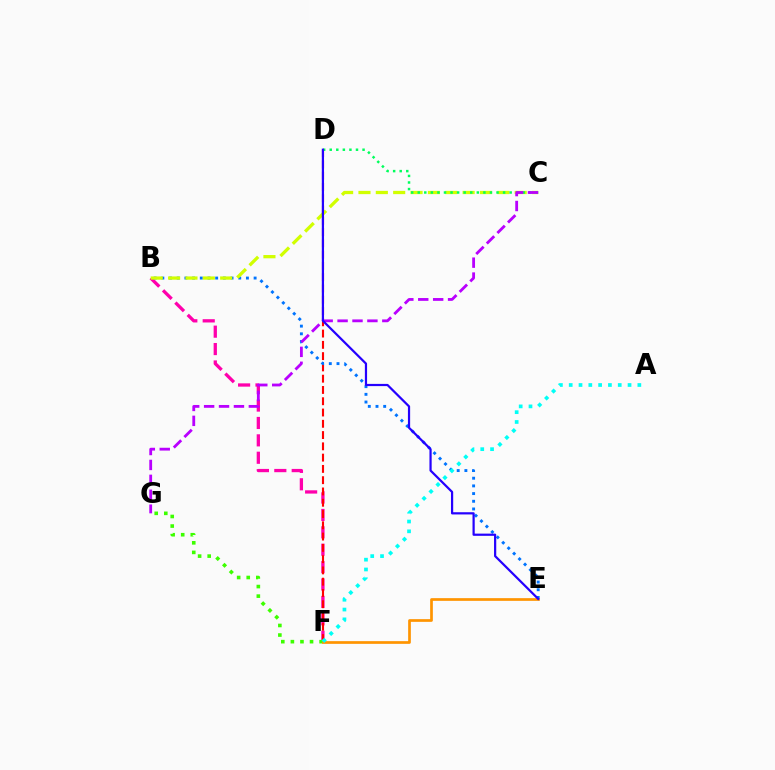{('B', 'F'): [{'color': '#ff00ac', 'line_style': 'dashed', 'thickness': 2.36}], ('D', 'F'): [{'color': '#ff0000', 'line_style': 'dashed', 'thickness': 1.53}], ('B', 'E'): [{'color': '#0074ff', 'line_style': 'dotted', 'thickness': 2.09}], ('F', 'G'): [{'color': '#3dff00', 'line_style': 'dotted', 'thickness': 2.6}], ('B', 'C'): [{'color': '#d1ff00', 'line_style': 'dashed', 'thickness': 2.36}], ('C', 'D'): [{'color': '#00ff5c', 'line_style': 'dotted', 'thickness': 1.78}], ('C', 'G'): [{'color': '#b900ff', 'line_style': 'dashed', 'thickness': 2.03}], ('E', 'F'): [{'color': '#ff9400', 'line_style': 'solid', 'thickness': 1.95}], ('D', 'E'): [{'color': '#2500ff', 'line_style': 'solid', 'thickness': 1.59}], ('A', 'F'): [{'color': '#00fff6', 'line_style': 'dotted', 'thickness': 2.66}]}